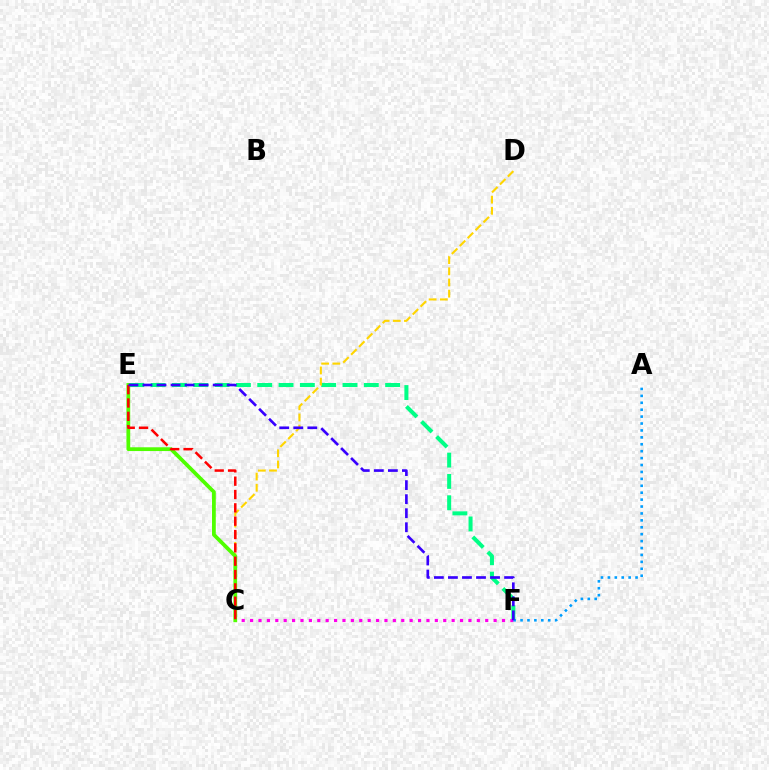{('E', 'F'): [{'color': '#00ff86', 'line_style': 'dashed', 'thickness': 2.9}, {'color': '#3700ff', 'line_style': 'dashed', 'thickness': 1.91}], ('C', 'F'): [{'color': '#ff00ed', 'line_style': 'dotted', 'thickness': 2.28}], ('A', 'F'): [{'color': '#009eff', 'line_style': 'dotted', 'thickness': 1.88}], ('C', 'D'): [{'color': '#ffd500', 'line_style': 'dashed', 'thickness': 1.52}], ('C', 'E'): [{'color': '#4fff00', 'line_style': 'solid', 'thickness': 2.72}, {'color': '#ff0000', 'line_style': 'dashed', 'thickness': 1.81}]}